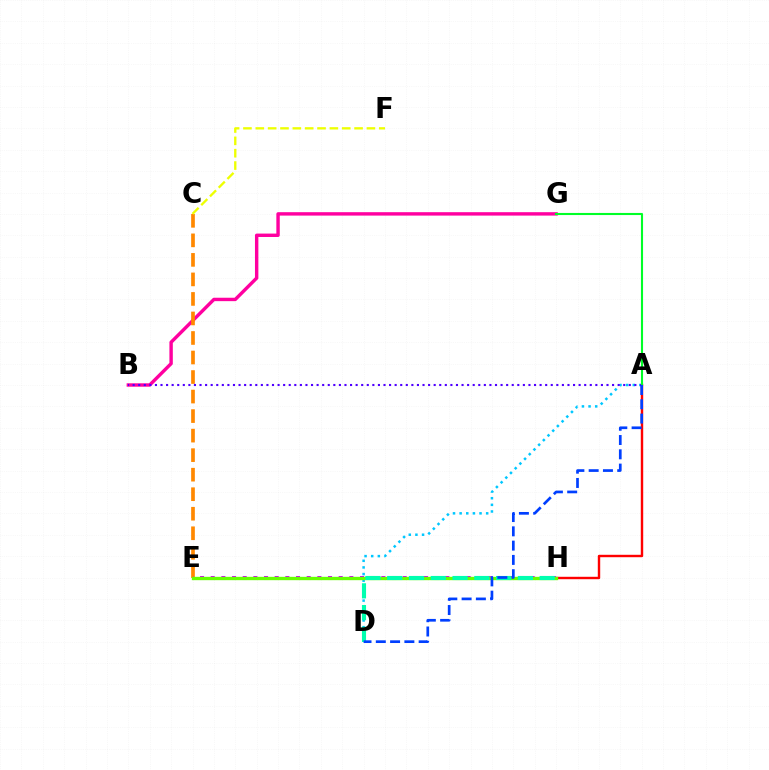{('B', 'G'): [{'color': '#ff00a0', 'line_style': 'solid', 'thickness': 2.45}], ('A', 'H'): [{'color': '#ff0000', 'line_style': 'solid', 'thickness': 1.74}], ('C', 'E'): [{'color': '#ff8800', 'line_style': 'dashed', 'thickness': 2.65}], ('E', 'H'): [{'color': '#d600ff', 'line_style': 'dotted', 'thickness': 2.9}, {'color': '#66ff00', 'line_style': 'solid', 'thickness': 2.41}], ('A', 'D'): [{'color': '#00c7ff', 'line_style': 'dotted', 'thickness': 1.8}, {'color': '#003fff', 'line_style': 'dashed', 'thickness': 1.94}], ('C', 'F'): [{'color': '#eeff00', 'line_style': 'dashed', 'thickness': 1.68}], ('A', 'B'): [{'color': '#4f00ff', 'line_style': 'dotted', 'thickness': 1.51}], ('D', 'H'): [{'color': '#00ffaf', 'line_style': 'dashed', 'thickness': 2.96}], ('A', 'G'): [{'color': '#00ff27', 'line_style': 'solid', 'thickness': 1.51}]}